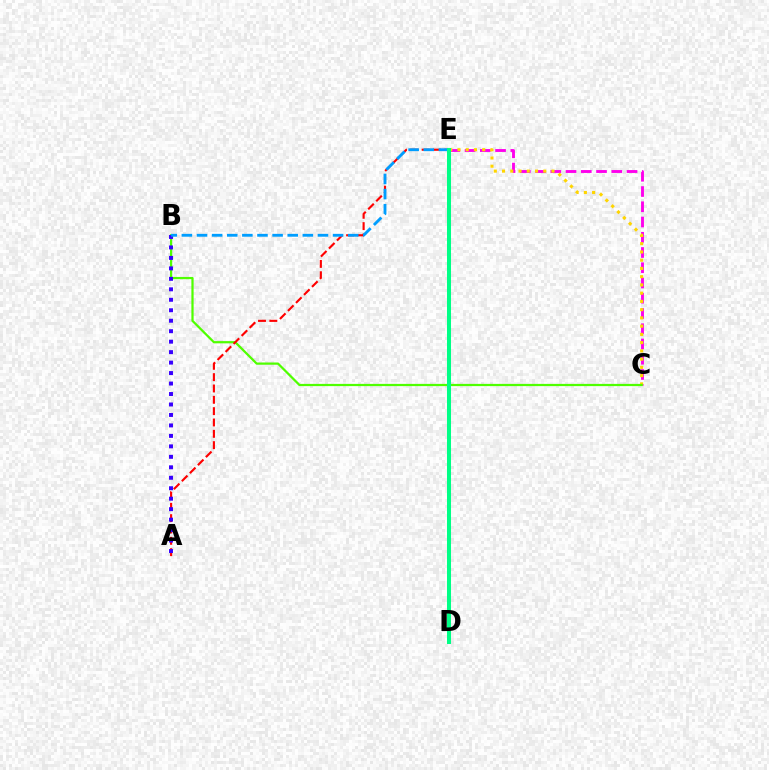{('C', 'E'): [{'color': '#ff00ed', 'line_style': 'dashed', 'thickness': 2.07}, {'color': '#ffd500', 'line_style': 'dotted', 'thickness': 2.24}], ('B', 'C'): [{'color': '#4fff00', 'line_style': 'solid', 'thickness': 1.61}], ('A', 'E'): [{'color': '#ff0000', 'line_style': 'dashed', 'thickness': 1.54}], ('A', 'B'): [{'color': '#3700ff', 'line_style': 'dotted', 'thickness': 2.84}], ('B', 'E'): [{'color': '#009eff', 'line_style': 'dashed', 'thickness': 2.05}], ('D', 'E'): [{'color': '#00ff86', 'line_style': 'solid', 'thickness': 2.89}]}